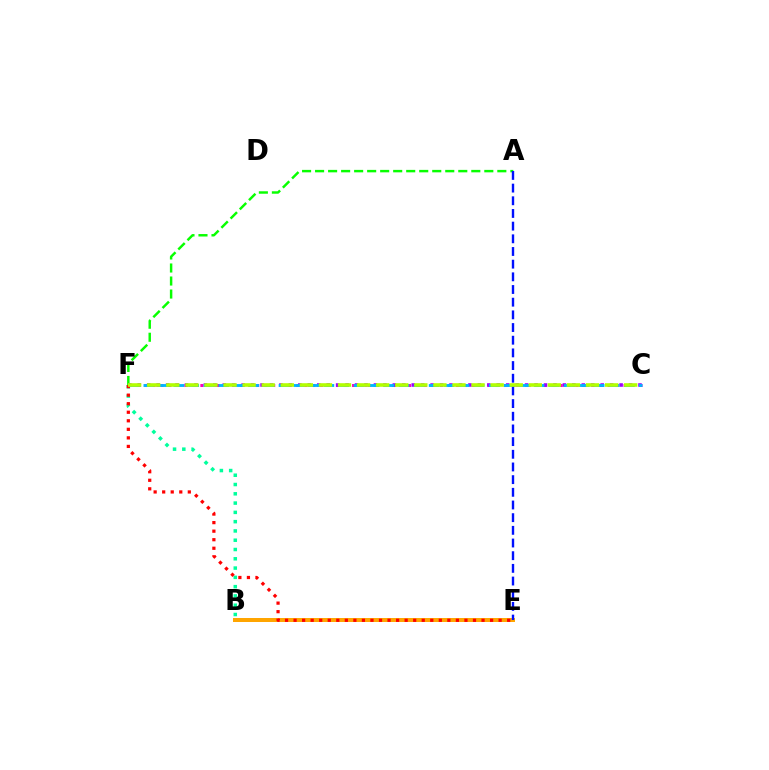{('A', 'F'): [{'color': '#08ff00', 'line_style': 'dashed', 'thickness': 1.77}], ('B', 'E'): [{'color': '#ffa500', 'line_style': 'solid', 'thickness': 2.88}], ('C', 'F'): [{'color': '#ff00bd', 'line_style': 'dotted', 'thickness': 2.17}, {'color': '#9b00ff', 'line_style': 'dotted', 'thickness': 2.57}, {'color': '#00b5ff', 'line_style': 'dashed', 'thickness': 2.04}, {'color': '#b3ff00', 'line_style': 'dashed', 'thickness': 2.59}], ('B', 'F'): [{'color': '#00ff9d', 'line_style': 'dotted', 'thickness': 2.52}], ('E', 'F'): [{'color': '#ff0000', 'line_style': 'dotted', 'thickness': 2.32}], ('A', 'E'): [{'color': '#0010ff', 'line_style': 'dashed', 'thickness': 1.72}]}